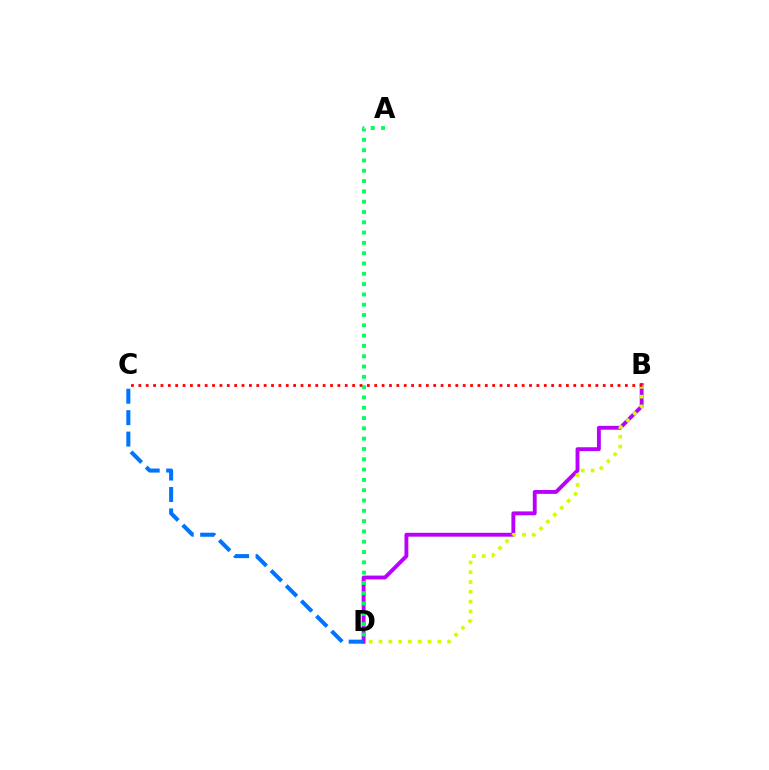{('B', 'D'): [{'color': '#b900ff', 'line_style': 'solid', 'thickness': 2.78}, {'color': '#d1ff00', 'line_style': 'dotted', 'thickness': 2.66}], ('C', 'D'): [{'color': '#0074ff', 'line_style': 'dashed', 'thickness': 2.91}], ('A', 'D'): [{'color': '#00ff5c', 'line_style': 'dotted', 'thickness': 2.8}], ('B', 'C'): [{'color': '#ff0000', 'line_style': 'dotted', 'thickness': 2.0}]}